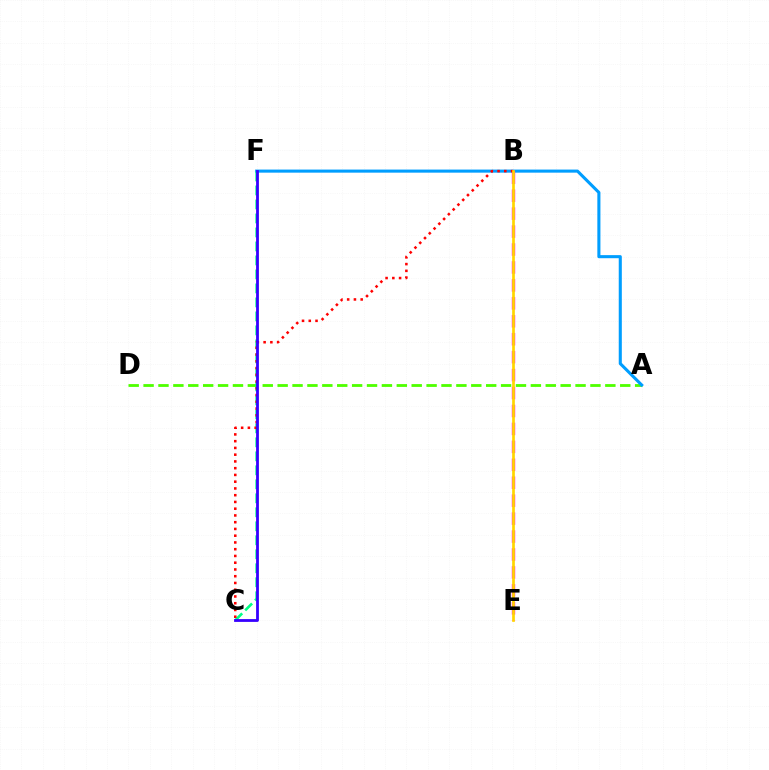{('A', 'D'): [{'color': '#4fff00', 'line_style': 'dashed', 'thickness': 2.02}], ('A', 'F'): [{'color': '#009eff', 'line_style': 'solid', 'thickness': 2.22}], ('C', 'F'): [{'color': '#00ff86', 'line_style': 'dashed', 'thickness': 1.9}, {'color': '#3700ff', 'line_style': 'solid', 'thickness': 2.01}], ('B', 'E'): [{'color': '#ff00ed', 'line_style': 'dashed', 'thickness': 2.44}, {'color': '#ffd500', 'line_style': 'solid', 'thickness': 1.94}], ('B', 'C'): [{'color': '#ff0000', 'line_style': 'dotted', 'thickness': 1.83}]}